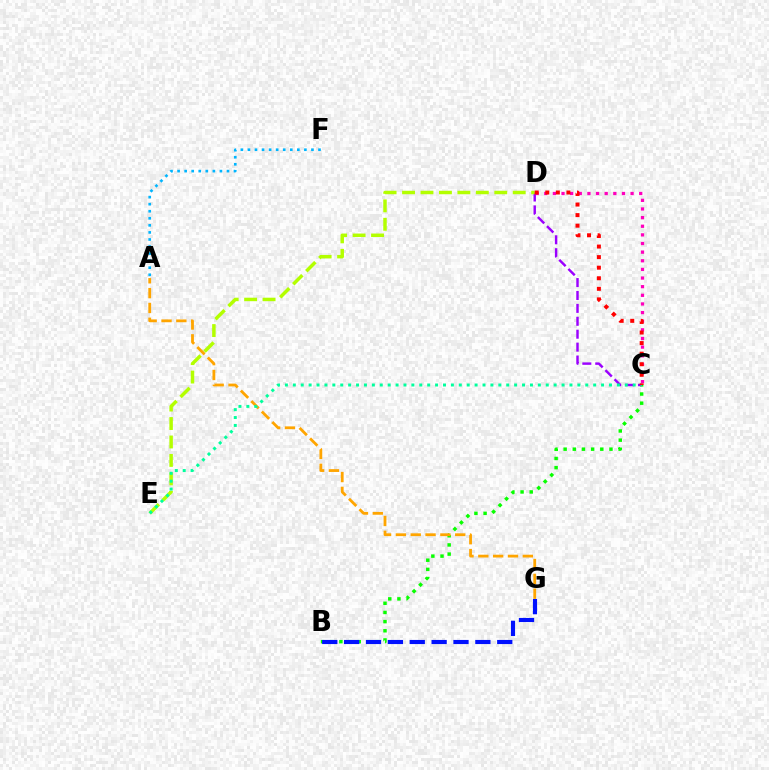{('B', 'C'): [{'color': '#08ff00', 'line_style': 'dotted', 'thickness': 2.49}], ('C', 'D'): [{'color': '#9b00ff', 'line_style': 'dashed', 'thickness': 1.75}, {'color': '#ff00bd', 'line_style': 'dotted', 'thickness': 2.35}, {'color': '#ff0000', 'line_style': 'dotted', 'thickness': 2.87}], ('A', 'G'): [{'color': '#ffa500', 'line_style': 'dashed', 'thickness': 2.01}], ('B', 'G'): [{'color': '#0010ff', 'line_style': 'dashed', 'thickness': 2.97}], ('D', 'E'): [{'color': '#b3ff00', 'line_style': 'dashed', 'thickness': 2.51}], ('A', 'F'): [{'color': '#00b5ff', 'line_style': 'dotted', 'thickness': 1.92}], ('C', 'E'): [{'color': '#00ff9d', 'line_style': 'dotted', 'thickness': 2.15}]}